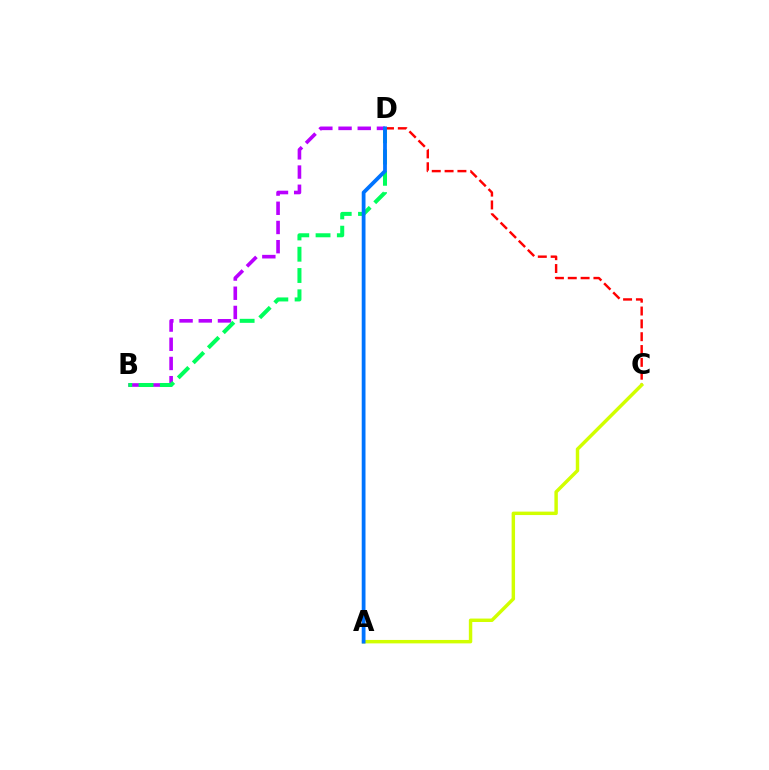{('B', 'D'): [{'color': '#b900ff', 'line_style': 'dashed', 'thickness': 2.61}, {'color': '#00ff5c', 'line_style': 'dashed', 'thickness': 2.89}], ('C', 'D'): [{'color': '#ff0000', 'line_style': 'dashed', 'thickness': 1.74}], ('A', 'C'): [{'color': '#d1ff00', 'line_style': 'solid', 'thickness': 2.48}], ('A', 'D'): [{'color': '#0074ff', 'line_style': 'solid', 'thickness': 2.72}]}